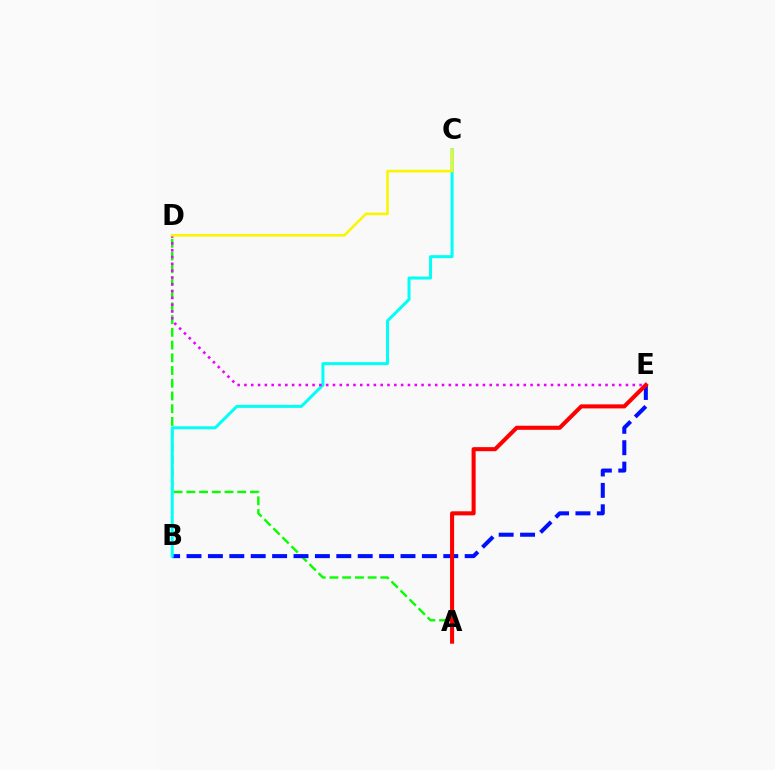{('A', 'D'): [{'color': '#08ff00', 'line_style': 'dashed', 'thickness': 1.73}], ('B', 'E'): [{'color': '#0010ff', 'line_style': 'dashed', 'thickness': 2.91}], ('B', 'C'): [{'color': '#00fff6', 'line_style': 'solid', 'thickness': 2.17}], ('A', 'E'): [{'color': '#ff0000', 'line_style': 'solid', 'thickness': 2.92}], ('D', 'E'): [{'color': '#ee00ff', 'line_style': 'dotted', 'thickness': 1.85}], ('C', 'D'): [{'color': '#fcf500', 'line_style': 'solid', 'thickness': 1.87}]}